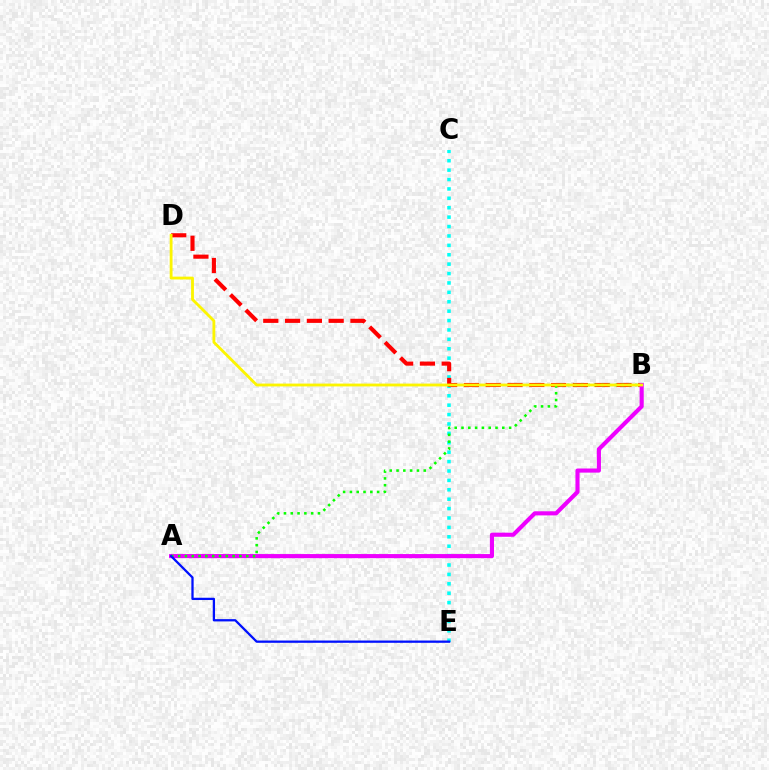{('C', 'E'): [{'color': '#00fff6', 'line_style': 'dotted', 'thickness': 2.55}], ('B', 'D'): [{'color': '#ff0000', 'line_style': 'dashed', 'thickness': 2.96}, {'color': '#fcf500', 'line_style': 'solid', 'thickness': 2.04}], ('A', 'B'): [{'color': '#ee00ff', 'line_style': 'solid', 'thickness': 2.96}, {'color': '#08ff00', 'line_style': 'dotted', 'thickness': 1.85}], ('A', 'E'): [{'color': '#0010ff', 'line_style': 'solid', 'thickness': 1.64}]}